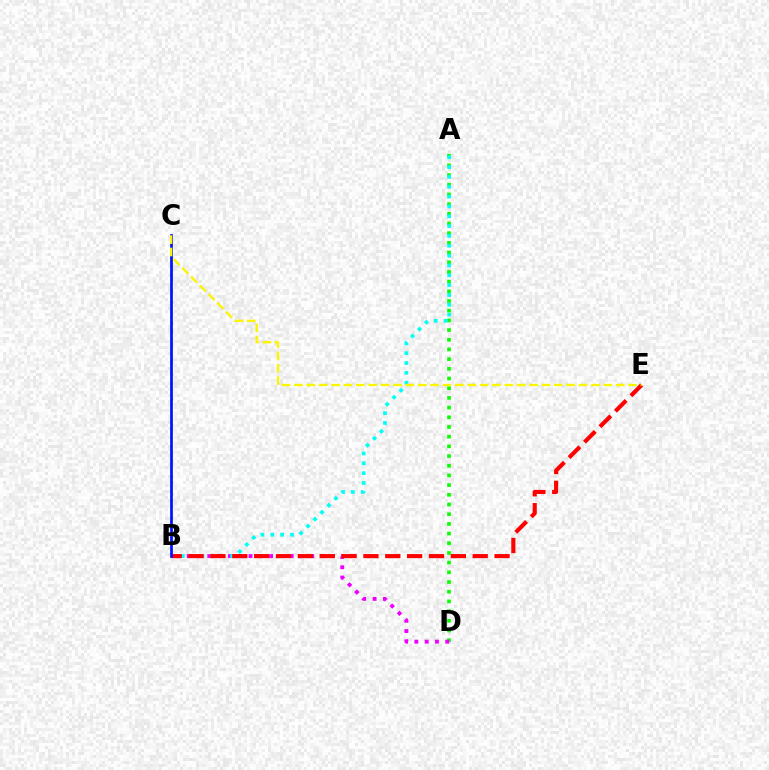{('A', 'D'): [{'color': '#08ff00', 'line_style': 'dotted', 'thickness': 2.63}], ('B', 'D'): [{'color': '#ee00ff', 'line_style': 'dotted', 'thickness': 2.8}], ('A', 'B'): [{'color': '#00fff6', 'line_style': 'dotted', 'thickness': 2.67}], ('B', 'E'): [{'color': '#ff0000', 'line_style': 'dashed', 'thickness': 2.97}], ('B', 'C'): [{'color': '#0010ff', 'line_style': 'solid', 'thickness': 1.95}], ('C', 'E'): [{'color': '#fcf500', 'line_style': 'dashed', 'thickness': 1.68}]}